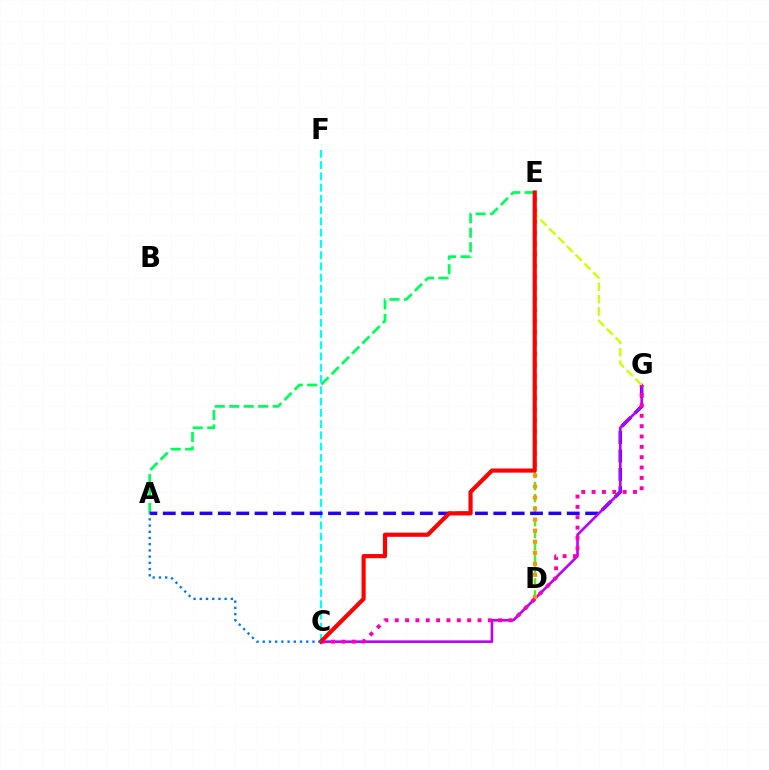{('A', 'E'): [{'color': '#00ff5c', 'line_style': 'dashed', 'thickness': 1.97}], ('C', 'F'): [{'color': '#00fff6', 'line_style': 'dashed', 'thickness': 1.53}], ('D', 'E'): [{'color': '#3dff00', 'line_style': 'dashed', 'thickness': 1.64}, {'color': '#ff9400', 'line_style': 'dotted', 'thickness': 3.0}], ('A', 'G'): [{'color': '#2500ff', 'line_style': 'dashed', 'thickness': 2.49}], ('C', 'G'): [{'color': '#b900ff', 'line_style': 'solid', 'thickness': 1.88}, {'color': '#ff00ac', 'line_style': 'dotted', 'thickness': 2.81}], ('E', 'G'): [{'color': '#d1ff00', 'line_style': 'dashed', 'thickness': 1.69}], ('C', 'E'): [{'color': '#ff0000', 'line_style': 'solid', 'thickness': 2.99}], ('A', 'C'): [{'color': '#0074ff', 'line_style': 'dotted', 'thickness': 1.69}]}